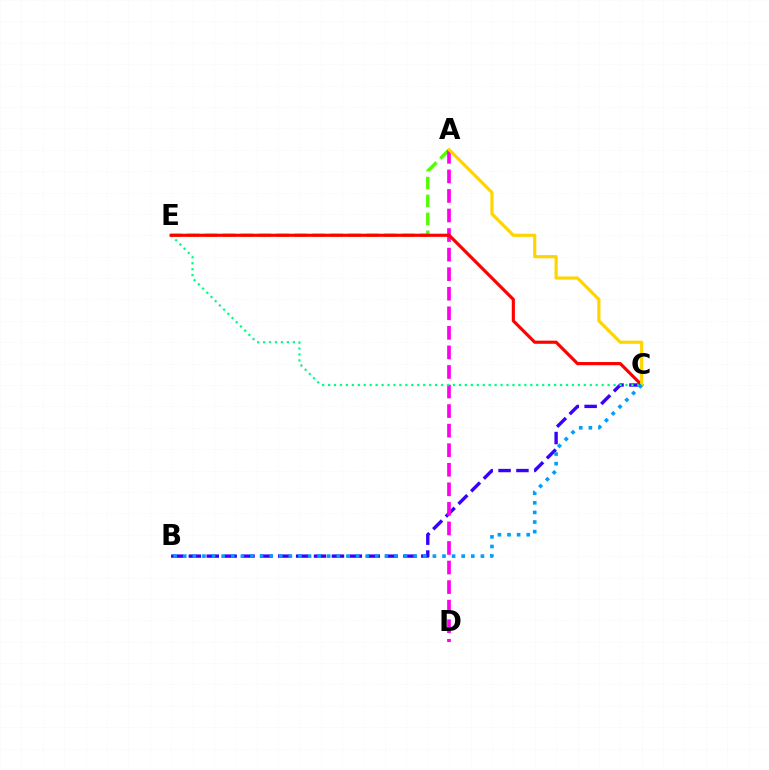{('A', 'E'): [{'color': '#4fff00', 'line_style': 'dashed', 'thickness': 2.44}], ('B', 'C'): [{'color': '#3700ff', 'line_style': 'dashed', 'thickness': 2.43}, {'color': '#009eff', 'line_style': 'dotted', 'thickness': 2.61}], ('A', 'D'): [{'color': '#ff00ed', 'line_style': 'dashed', 'thickness': 2.66}], ('C', 'E'): [{'color': '#00ff86', 'line_style': 'dotted', 'thickness': 1.62}, {'color': '#ff0000', 'line_style': 'solid', 'thickness': 2.27}], ('A', 'C'): [{'color': '#ffd500', 'line_style': 'solid', 'thickness': 2.28}]}